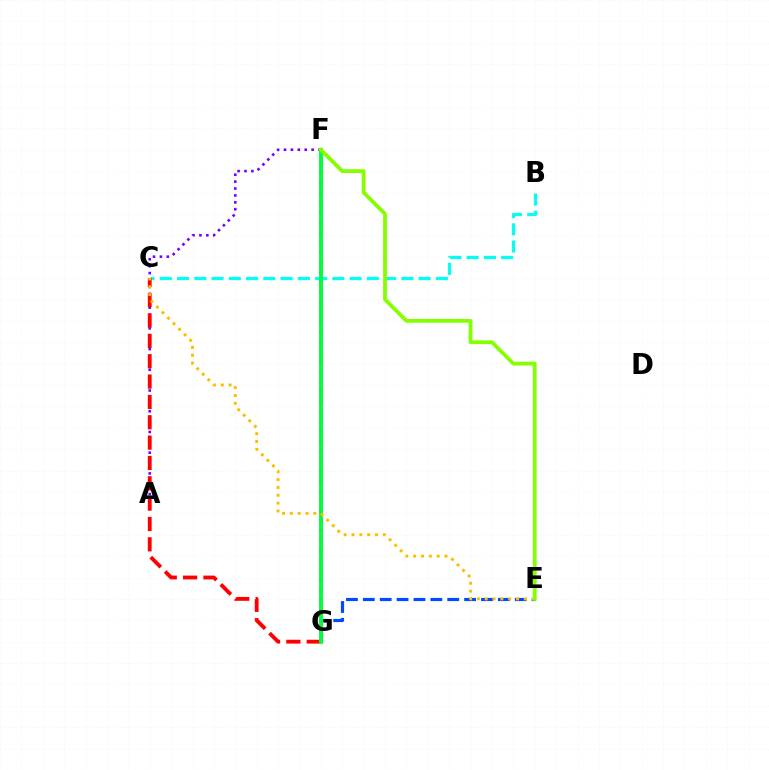{('B', 'C'): [{'color': '#00fff6', 'line_style': 'dashed', 'thickness': 2.34}], ('A', 'F'): [{'color': '#7200ff', 'line_style': 'dotted', 'thickness': 1.88}], ('E', 'G'): [{'color': '#004bff', 'line_style': 'dashed', 'thickness': 2.29}], ('C', 'G'): [{'color': '#ff0000', 'line_style': 'dashed', 'thickness': 2.76}], ('F', 'G'): [{'color': '#ff00cf', 'line_style': 'dotted', 'thickness': 2.7}, {'color': '#00ff39', 'line_style': 'solid', 'thickness': 2.79}], ('C', 'E'): [{'color': '#ffbd00', 'line_style': 'dotted', 'thickness': 2.13}], ('E', 'F'): [{'color': '#84ff00', 'line_style': 'solid', 'thickness': 2.72}]}